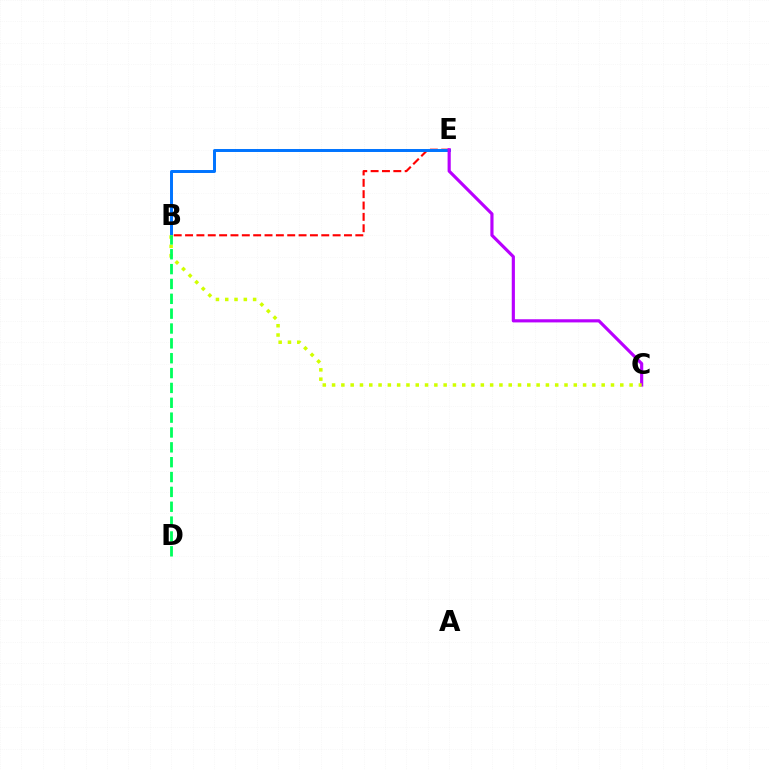{('B', 'E'): [{'color': '#ff0000', 'line_style': 'dashed', 'thickness': 1.54}, {'color': '#0074ff', 'line_style': 'solid', 'thickness': 2.13}], ('C', 'E'): [{'color': '#b900ff', 'line_style': 'solid', 'thickness': 2.27}], ('B', 'C'): [{'color': '#d1ff00', 'line_style': 'dotted', 'thickness': 2.53}], ('B', 'D'): [{'color': '#00ff5c', 'line_style': 'dashed', 'thickness': 2.02}]}